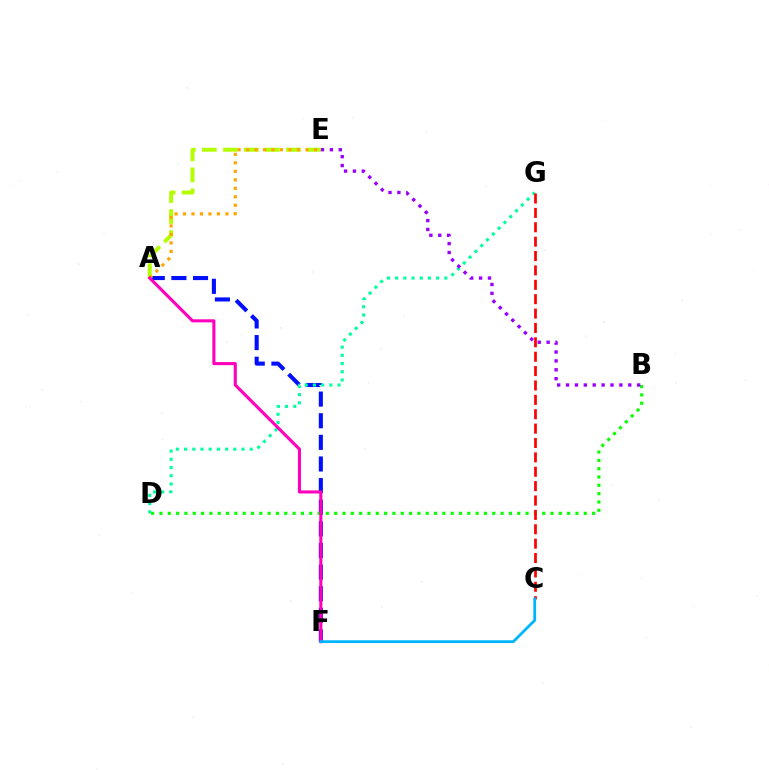{('A', 'E'): [{'color': '#b3ff00', 'line_style': 'dashed', 'thickness': 2.85}, {'color': '#ffa500', 'line_style': 'dotted', 'thickness': 2.3}], ('A', 'F'): [{'color': '#0010ff', 'line_style': 'dashed', 'thickness': 2.94}, {'color': '#ff00bd', 'line_style': 'solid', 'thickness': 2.22}], ('D', 'G'): [{'color': '#00ff9d', 'line_style': 'dotted', 'thickness': 2.23}], ('B', 'D'): [{'color': '#08ff00', 'line_style': 'dotted', 'thickness': 2.26}], ('B', 'E'): [{'color': '#9b00ff', 'line_style': 'dotted', 'thickness': 2.41}], ('C', 'G'): [{'color': '#ff0000', 'line_style': 'dashed', 'thickness': 1.95}], ('C', 'F'): [{'color': '#00b5ff', 'line_style': 'solid', 'thickness': 2.0}]}